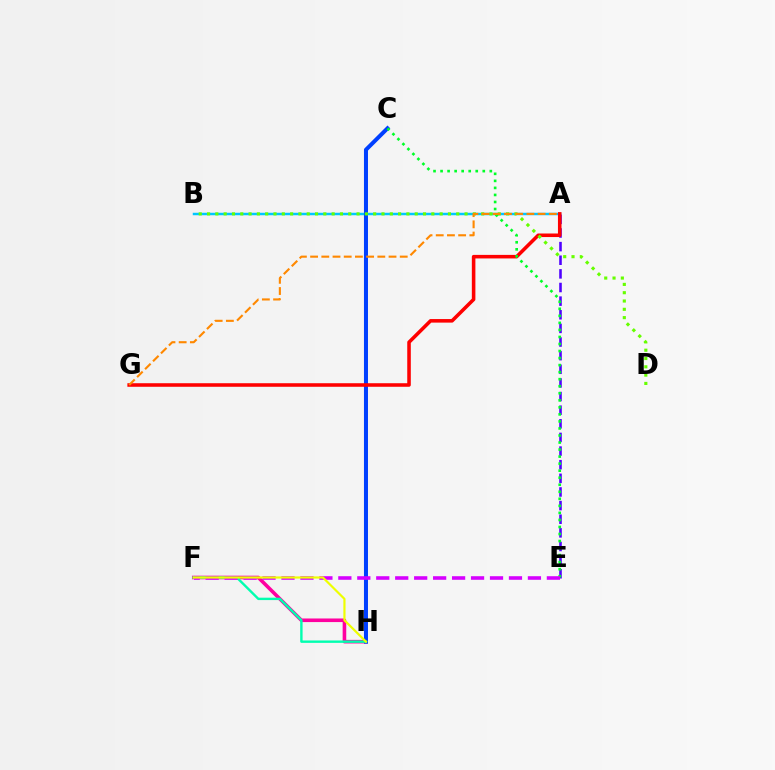{('A', 'B'): [{'color': '#00c7ff', 'line_style': 'solid', 'thickness': 1.77}], ('F', 'H'): [{'color': '#ff00a0', 'line_style': 'solid', 'thickness': 2.59}, {'color': '#00ffaf', 'line_style': 'solid', 'thickness': 1.72}, {'color': '#eeff00', 'line_style': 'solid', 'thickness': 1.57}], ('A', 'E'): [{'color': '#4f00ff', 'line_style': 'dashed', 'thickness': 1.85}], ('C', 'H'): [{'color': '#003fff', 'line_style': 'solid', 'thickness': 2.89}], ('A', 'G'): [{'color': '#ff0000', 'line_style': 'solid', 'thickness': 2.56}, {'color': '#ff8800', 'line_style': 'dashed', 'thickness': 1.52}], ('C', 'E'): [{'color': '#00ff27', 'line_style': 'dotted', 'thickness': 1.91}], ('E', 'F'): [{'color': '#d600ff', 'line_style': 'dashed', 'thickness': 2.58}], ('B', 'D'): [{'color': '#66ff00', 'line_style': 'dotted', 'thickness': 2.26}]}